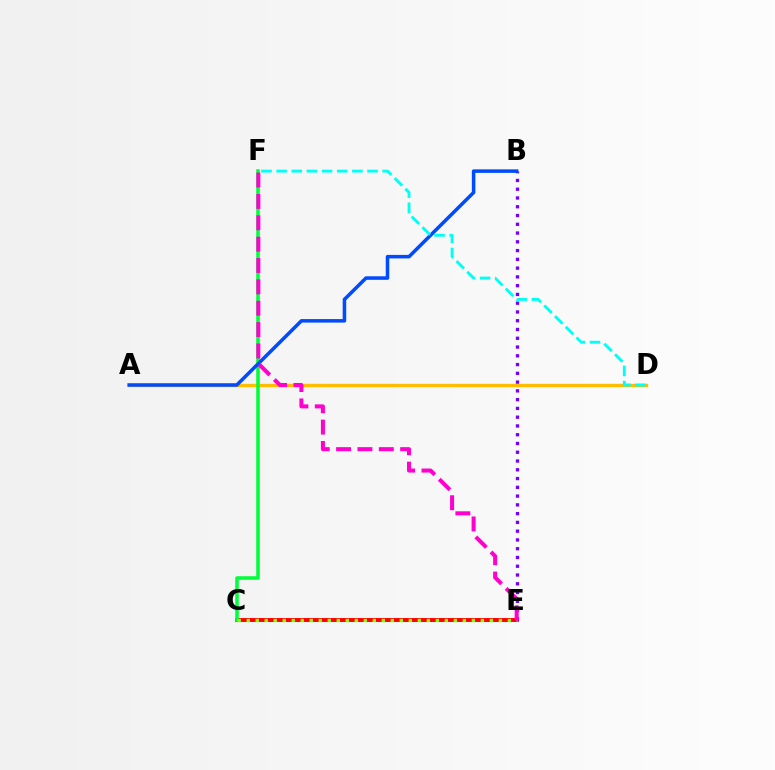{('A', 'D'): [{'color': '#ffbd00', 'line_style': 'solid', 'thickness': 2.44}], ('C', 'E'): [{'color': '#ff0000', 'line_style': 'solid', 'thickness': 2.82}, {'color': '#84ff00', 'line_style': 'dotted', 'thickness': 2.45}], ('C', 'F'): [{'color': '#00ff39', 'line_style': 'solid', 'thickness': 2.54}], ('B', 'E'): [{'color': '#7200ff', 'line_style': 'dotted', 'thickness': 2.38}], ('A', 'B'): [{'color': '#004bff', 'line_style': 'solid', 'thickness': 2.54}], ('D', 'F'): [{'color': '#00fff6', 'line_style': 'dashed', 'thickness': 2.06}], ('E', 'F'): [{'color': '#ff00cf', 'line_style': 'dashed', 'thickness': 2.9}]}